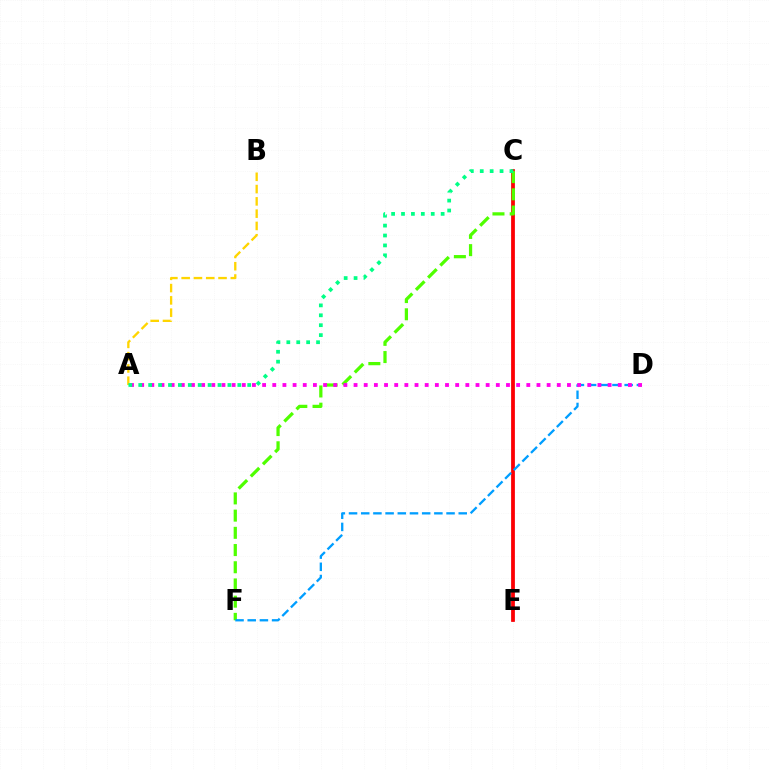{('C', 'E'): [{'color': '#3700ff', 'line_style': 'solid', 'thickness': 1.79}, {'color': '#ff0000', 'line_style': 'solid', 'thickness': 2.68}], ('C', 'F'): [{'color': '#4fff00', 'line_style': 'dashed', 'thickness': 2.34}], ('D', 'F'): [{'color': '#009eff', 'line_style': 'dashed', 'thickness': 1.66}], ('A', 'D'): [{'color': '#ff00ed', 'line_style': 'dotted', 'thickness': 2.76}], ('A', 'B'): [{'color': '#ffd500', 'line_style': 'dashed', 'thickness': 1.67}], ('A', 'C'): [{'color': '#00ff86', 'line_style': 'dotted', 'thickness': 2.69}]}